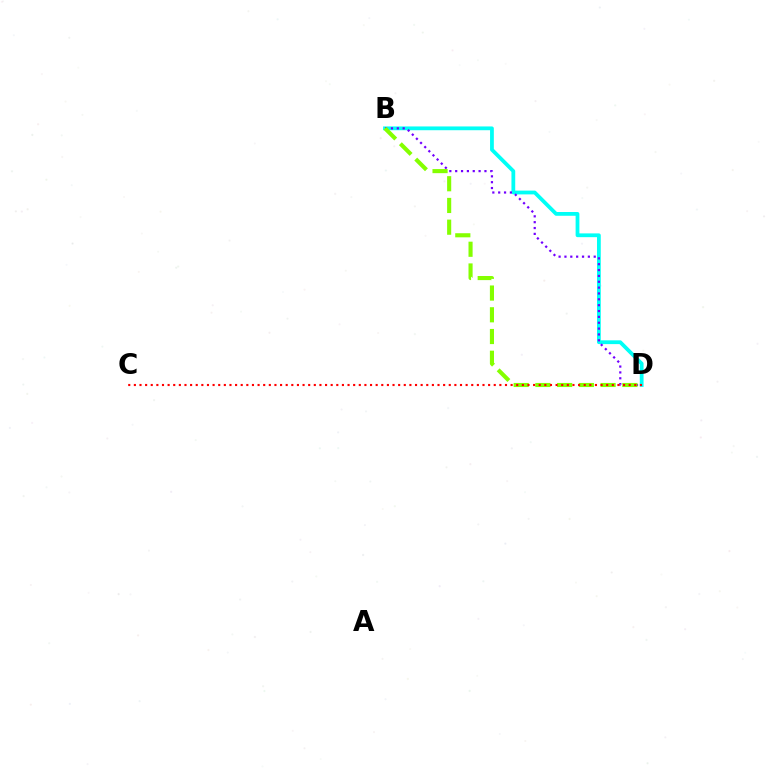{('B', 'D'): [{'color': '#00fff6', 'line_style': 'solid', 'thickness': 2.72}, {'color': '#7200ff', 'line_style': 'dotted', 'thickness': 1.59}, {'color': '#84ff00', 'line_style': 'dashed', 'thickness': 2.95}], ('C', 'D'): [{'color': '#ff0000', 'line_style': 'dotted', 'thickness': 1.53}]}